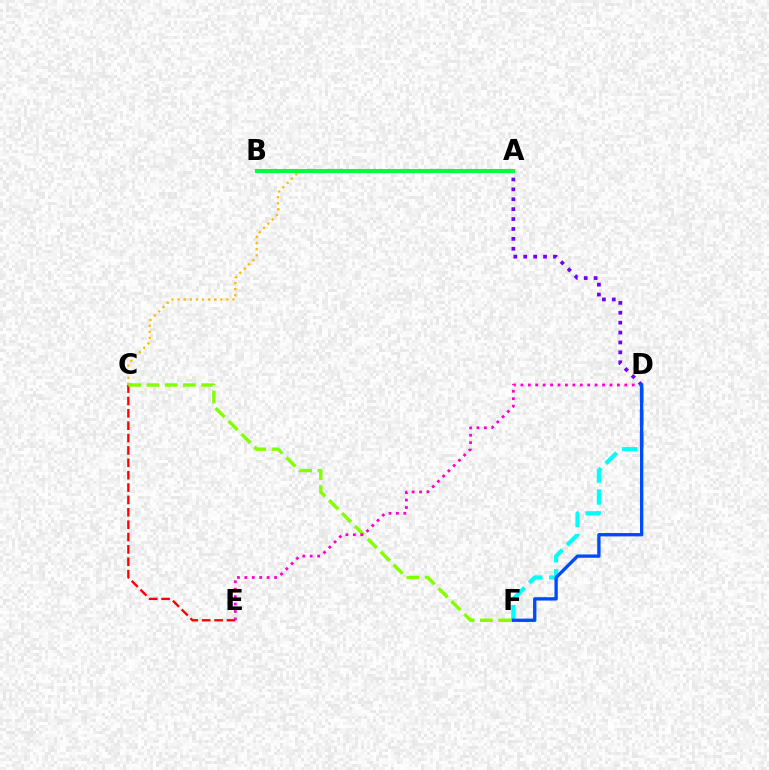{('D', 'F'): [{'color': '#00fff6', 'line_style': 'dashed', 'thickness': 2.99}, {'color': '#004bff', 'line_style': 'solid', 'thickness': 2.4}], ('C', 'E'): [{'color': '#ff0000', 'line_style': 'dashed', 'thickness': 1.68}], ('A', 'D'): [{'color': '#7200ff', 'line_style': 'dotted', 'thickness': 2.69}], ('A', 'C'): [{'color': '#ffbd00', 'line_style': 'dotted', 'thickness': 1.65}], ('C', 'F'): [{'color': '#84ff00', 'line_style': 'dashed', 'thickness': 2.48}], ('A', 'B'): [{'color': '#00ff39', 'line_style': 'solid', 'thickness': 2.92}], ('D', 'E'): [{'color': '#ff00cf', 'line_style': 'dotted', 'thickness': 2.02}]}